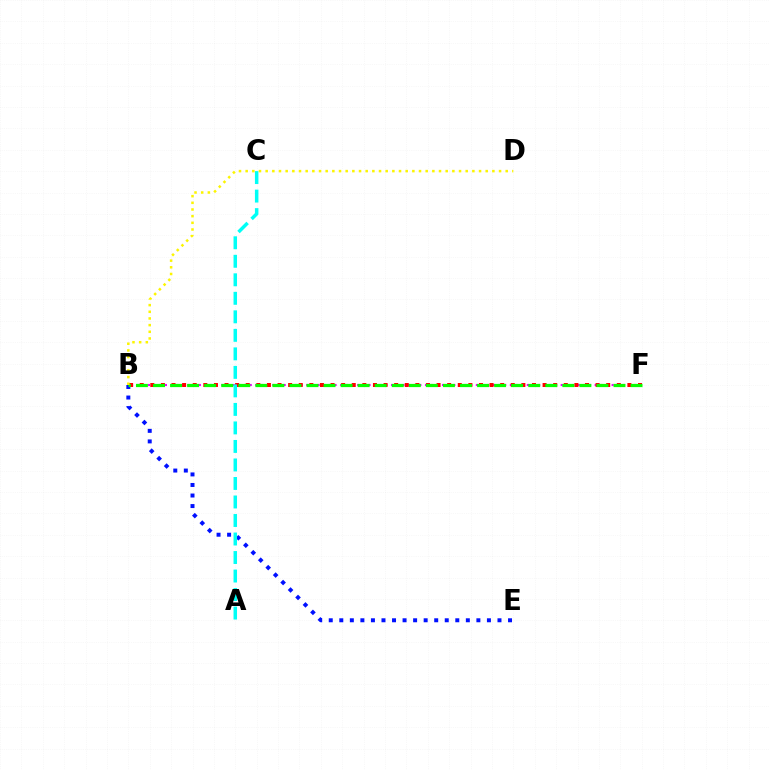{('B', 'F'): [{'color': '#ee00ff', 'line_style': 'dotted', 'thickness': 1.54}, {'color': '#ff0000', 'line_style': 'dotted', 'thickness': 2.88}, {'color': '#08ff00', 'line_style': 'dashed', 'thickness': 2.32}], ('B', 'E'): [{'color': '#0010ff', 'line_style': 'dotted', 'thickness': 2.87}], ('A', 'C'): [{'color': '#00fff6', 'line_style': 'dashed', 'thickness': 2.52}], ('B', 'D'): [{'color': '#fcf500', 'line_style': 'dotted', 'thickness': 1.81}]}